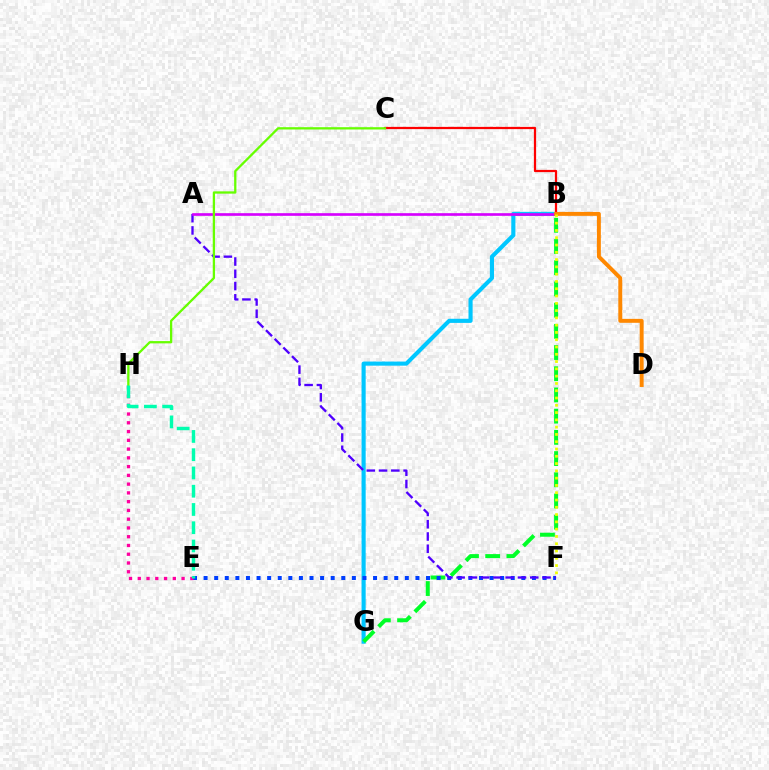{('B', 'G'): [{'color': '#00c7ff', 'line_style': 'solid', 'thickness': 2.97}, {'color': '#00ff27', 'line_style': 'dashed', 'thickness': 2.88}], ('B', 'C'): [{'color': '#ff0000', 'line_style': 'solid', 'thickness': 1.61}], ('E', 'F'): [{'color': '#003fff', 'line_style': 'dotted', 'thickness': 2.88}], ('A', 'F'): [{'color': '#4f00ff', 'line_style': 'dashed', 'thickness': 1.67}], ('A', 'B'): [{'color': '#d600ff', 'line_style': 'solid', 'thickness': 1.91}], ('E', 'H'): [{'color': '#ff00a0', 'line_style': 'dotted', 'thickness': 2.38}, {'color': '#00ffaf', 'line_style': 'dashed', 'thickness': 2.48}], ('C', 'H'): [{'color': '#66ff00', 'line_style': 'solid', 'thickness': 1.65}], ('B', 'D'): [{'color': '#ff8800', 'line_style': 'solid', 'thickness': 2.83}], ('B', 'F'): [{'color': '#eeff00', 'line_style': 'dotted', 'thickness': 1.98}]}